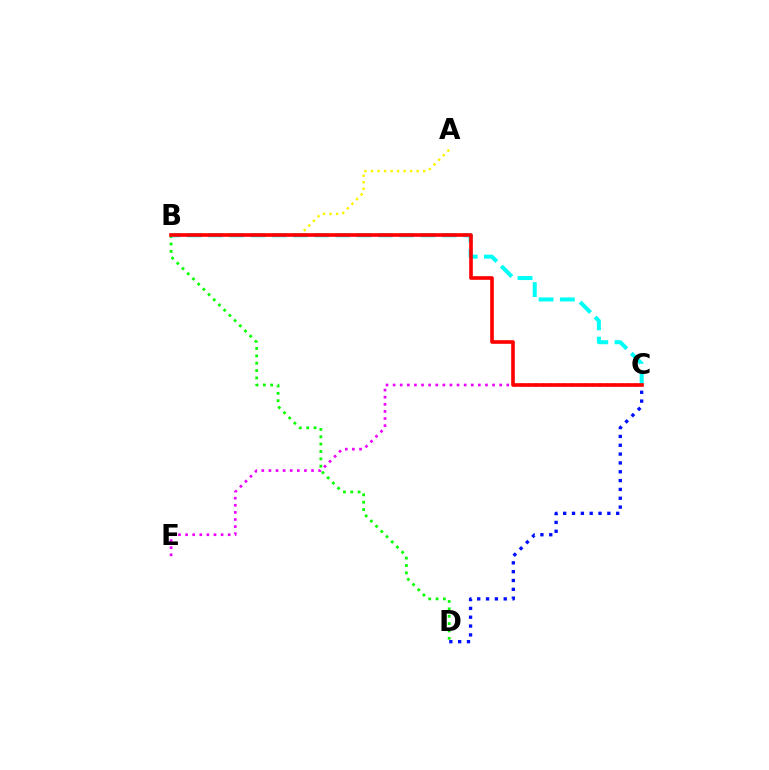{('C', 'D'): [{'color': '#0010ff', 'line_style': 'dotted', 'thickness': 2.4}], ('C', 'E'): [{'color': '#ee00ff', 'line_style': 'dotted', 'thickness': 1.93}], ('B', 'D'): [{'color': '#08ff00', 'line_style': 'dotted', 'thickness': 2.0}], ('A', 'B'): [{'color': '#fcf500', 'line_style': 'dotted', 'thickness': 1.77}], ('B', 'C'): [{'color': '#00fff6', 'line_style': 'dashed', 'thickness': 2.88}, {'color': '#ff0000', 'line_style': 'solid', 'thickness': 2.62}]}